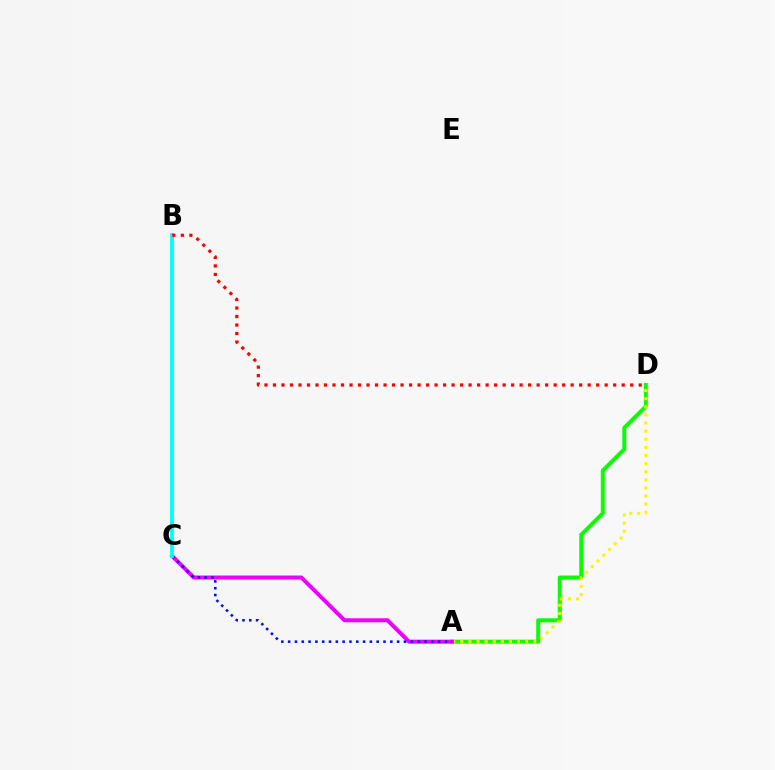{('A', 'D'): [{'color': '#08ff00', 'line_style': 'solid', 'thickness': 2.84}, {'color': '#fcf500', 'line_style': 'dotted', 'thickness': 2.2}], ('A', 'C'): [{'color': '#ee00ff', 'line_style': 'solid', 'thickness': 2.87}, {'color': '#0010ff', 'line_style': 'dotted', 'thickness': 1.85}], ('B', 'C'): [{'color': '#00fff6', 'line_style': 'solid', 'thickness': 2.77}], ('B', 'D'): [{'color': '#ff0000', 'line_style': 'dotted', 'thickness': 2.31}]}